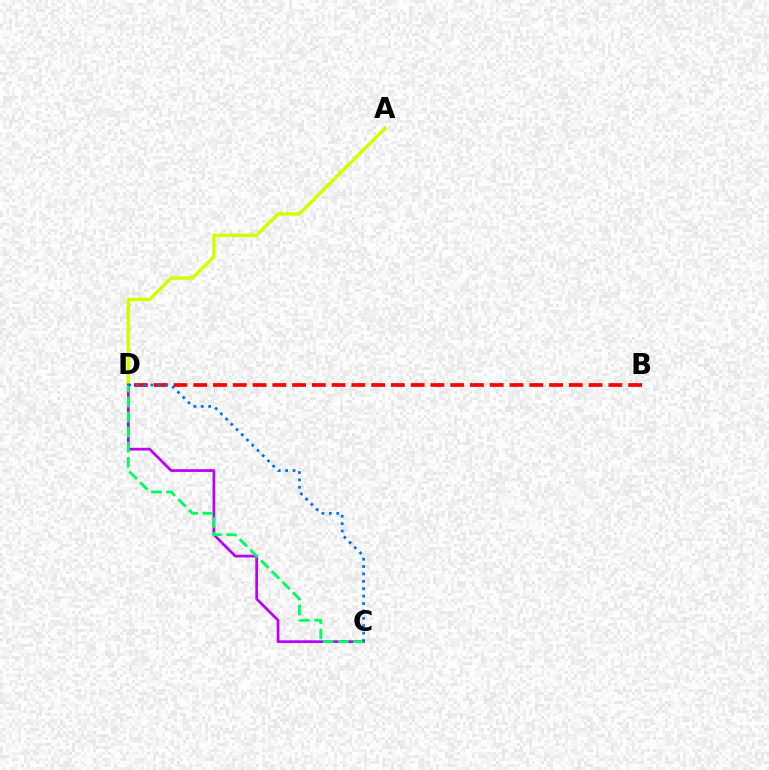{('A', 'D'): [{'color': '#d1ff00', 'line_style': 'solid', 'thickness': 2.51}], ('C', 'D'): [{'color': '#b900ff', 'line_style': 'solid', 'thickness': 1.96}, {'color': '#00ff5c', 'line_style': 'dashed', 'thickness': 2.05}, {'color': '#0074ff', 'line_style': 'dotted', 'thickness': 2.01}], ('B', 'D'): [{'color': '#ff0000', 'line_style': 'dashed', 'thickness': 2.69}]}